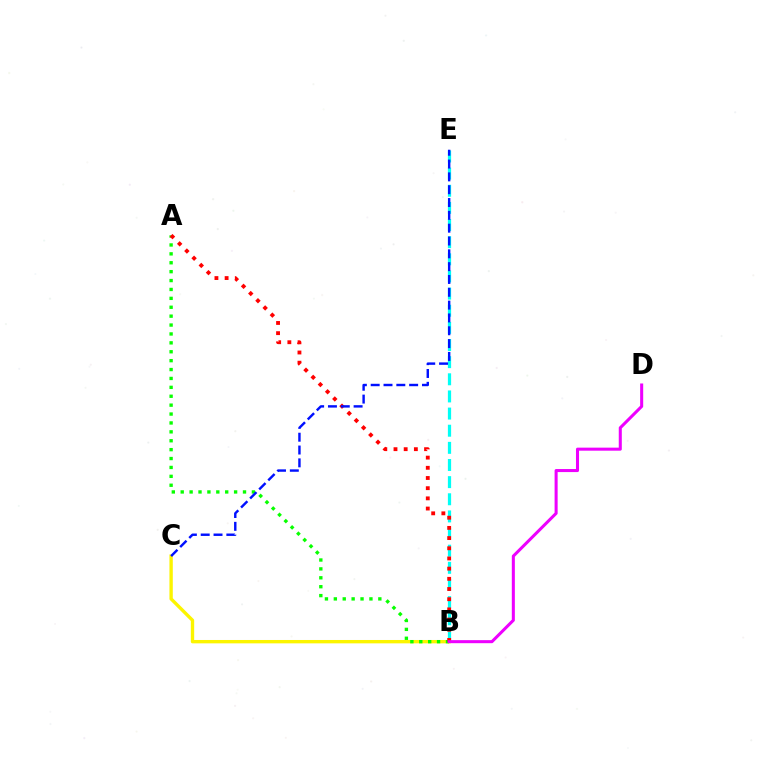{('B', 'C'): [{'color': '#fcf500', 'line_style': 'solid', 'thickness': 2.42}], ('A', 'B'): [{'color': '#08ff00', 'line_style': 'dotted', 'thickness': 2.42}, {'color': '#ff0000', 'line_style': 'dotted', 'thickness': 2.77}], ('B', 'E'): [{'color': '#00fff6', 'line_style': 'dashed', 'thickness': 2.33}], ('B', 'D'): [{'color': '#ee00ff', 'line_style': 'solid', 'thickness': 2.19}], ('C', 'E'): [{'color': '#0010ff', 'line_style': 'dashed', 'thickness': 1.74}]}